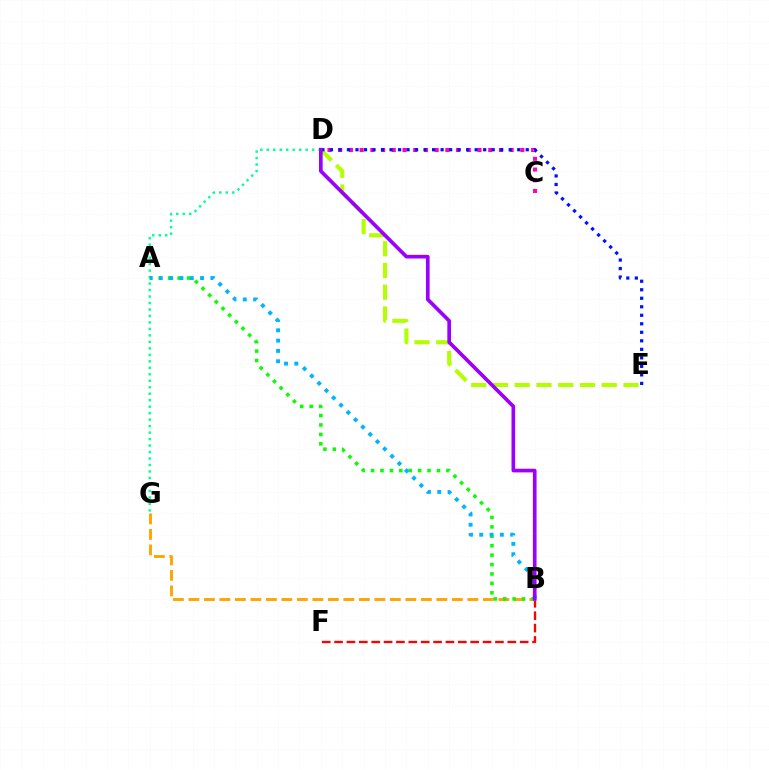{('C', 'D'): [{'color': '#ff00bd', 'line_style': 'dotted', 'thickness': 2.91}], ('D', 'E'): [{'color': '#b3ff00', 'line_style': 'dashed', 'thickness': 2.95}, {'color': '#0010ff', 'line_style': 'dotted', 'thickness': 2.31}], ('B', 'F'): [{'color': '#ff0000', 'line_style': 'dashed', 'thickness': 1.68}], ('B', 'G'): [{'color': '#ffa500', 'line_style': 'dashed', 'thickness': 2.11}], ('D', 'G'): [{'color': '#00ff9d', 'line_style': 'dotted', 'thickness': 1.76}], ('A', 'B'): [{'color': '#08ff00', 'line_style': 'dotted', 'thickness': 2.56}, {'color': '#00b5ff', 'line_style': 'dotted', 'thickness': 2.8}], ('B', 'D'): [{'color': '#9b00ff', 'line_style': 'solid', 'thickness': 2.64}]}